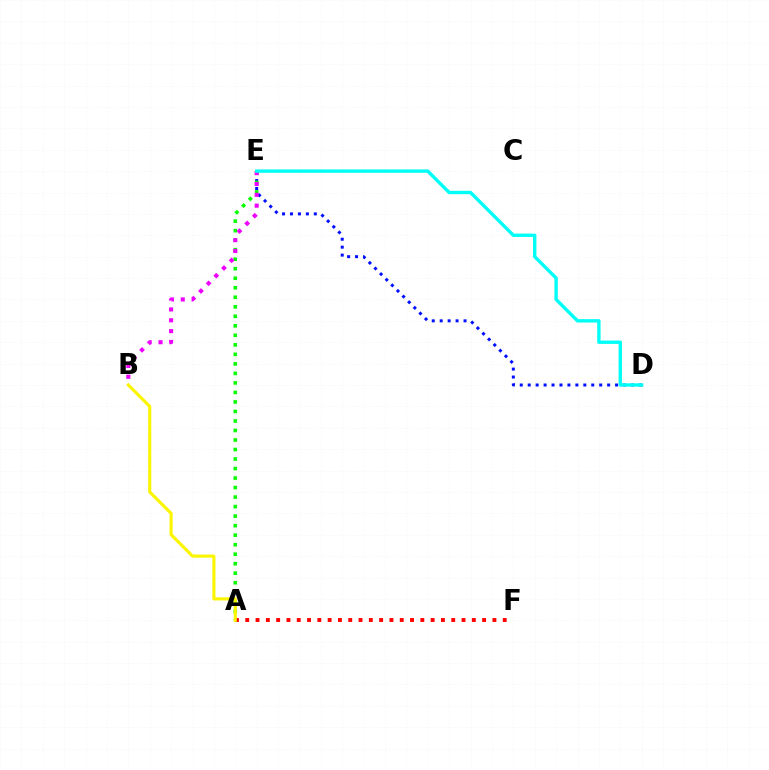{('D', 'E'): [{'color': '#0010ff', 'line_style': 'dotted', 'thickness': 2.16}, {'color': '#00fff6', 'line_style': 'solid', 'thickness': 2.43}], ('A', 'E'): [{'color': '#08ff00', 'line_style': 'dotted', 'thickness': 2.59}], ('B', 'E'): [{'color': '#ee00ff', 'line_style': 'dotted', 'thickness': 2.94}], ('A', 'F'): [{'color': '#ff0000', 'line_style': 'dotted', 'thickness': 2.8}], ('A', 'B'): [{'color': '#fcf500', 'line_style': 'solid', 'thickness': 2.24}]}